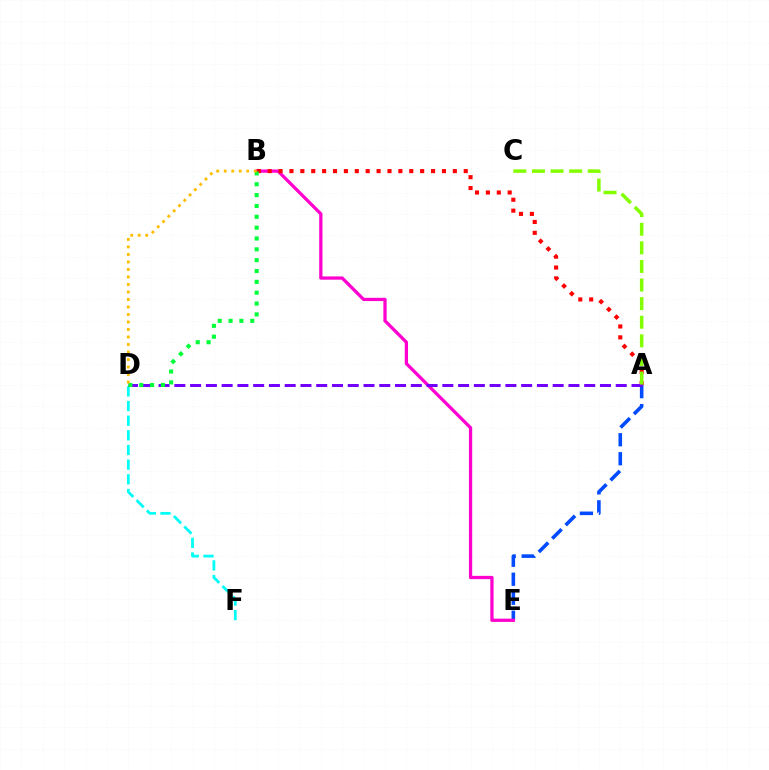{('A', 'E'): [{'color': '#004bff', 'line_style': 'dashed', 'thickness': 2.58}], ('D', 'F'): [{'color': '#00fff6', 'line_style': 'dashed', 'thickness': 1.99}], ('B', 'E'): [{'color': '#ff00cf', 'line_style': 'solid', 'thickness': 2.35}], ('A', 'B'): [{'color': '#ff0000', 'line_style': 'dotted', 'thickness': 2.96}], ('A', 'D'): [{'color': '#7200ff', 'line_style': 'dashed', 'thickness': 2.14}], ('B', 'D'): [{'color': '#00ff39', 'line_style': 'dotted', 'thickness': 2.95}, {'color': '#ffbd00', 'line_style': 'dotted', 'thickness': 2.04}], ('A', 'C'): [{'color': '#84ff00', 'line_style': 'dashed', 'thickness': 2.53}]}